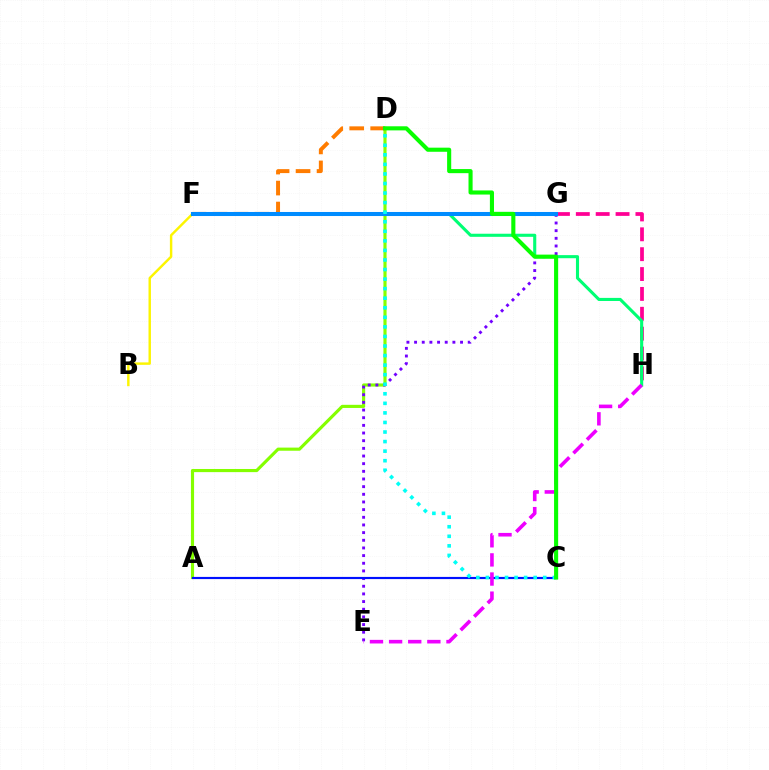{('F', 'G'): [{'color': '#ff0000', 'line_style': 'solid', 'thickness': 2.71}, {'color': '#008cff', 'line_style': 'solid', 'thickness': 2.91}], ('A', 'D'): [{'color': '#84ff00', 'line_style': 'solid', 'thickness': 2.26}], ('G', 'H'): [{'color': '#ff0094', 'line_style': 'dashed', 'thickness': 2.7}], ('B', 'F'): [{'color': '#fcf500', 'line_style': 'solid', 'thickness': 1.75}], ('D', 'F'): [{'color': '#ff7c00', 'line_style': 'dashed', 'thickness': 2.85}], ('E', 'G'): [{'color': '#7200ff', 'line_style': 'dotted', 'thickness': 2.08}], ('A', 'C'): [{'color': '#0010ff', 'line_style': 'solid', 'thickness': 1.57}], ('F', 'H'): [{'color': '#00ff74', 'line_style': 'solid', 'thickness': 2.23}], ('E', 'H'): [{'color': '#ee00ff', 'line_style': 'dashed', 'thickness': 2.6}], ('C', 'D'): [{'color': '#00fff6', 'line_style': 'dotted', 'thickness': 2.6}, {'color': '#08ff00', 'line_style': 'solid', 'thickness': 2.95}]}